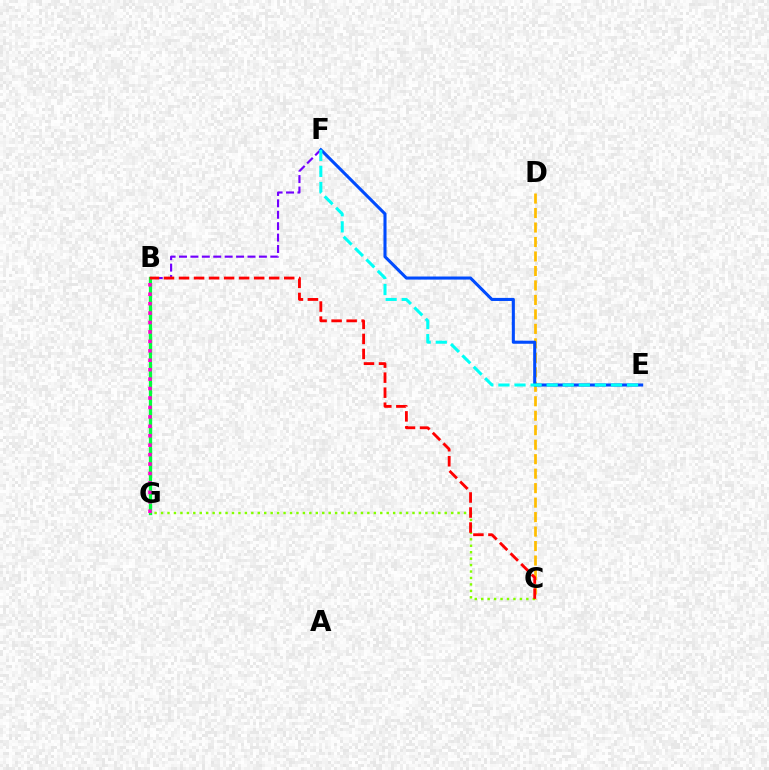{('C', 'D'): [{'color': '#ffbd00', 'line_style': 'dashed', 'thickness': 1.97}], ('B', 'F'): [{'color': '#7200ff', 'line_style': 'dashed', 'thickness': 1.55}], ('B', 'G'): [{'color': '#00ff39', 'line_style': 'solid', 'thickness': 2.36}, {'color': '#ff00cf', 'line_style': 'dotted', 'thickness': 2.56}], ('E', 'F'): [{'color': '#004bff', 'line_style': 'solid', 'thickness': 2.21}, {'color': '#00fff6', 'line_style': 'dashed', 'thickness': 2.18}], ('C', 'G'): [{'color': '#84ff00', 'line_style': 'dotted', 'thickness': 1.75}], ('B', 'C'): [{'color': '#ff0000', 'line_style': 'dashed', 'thickness': 2.04}]}